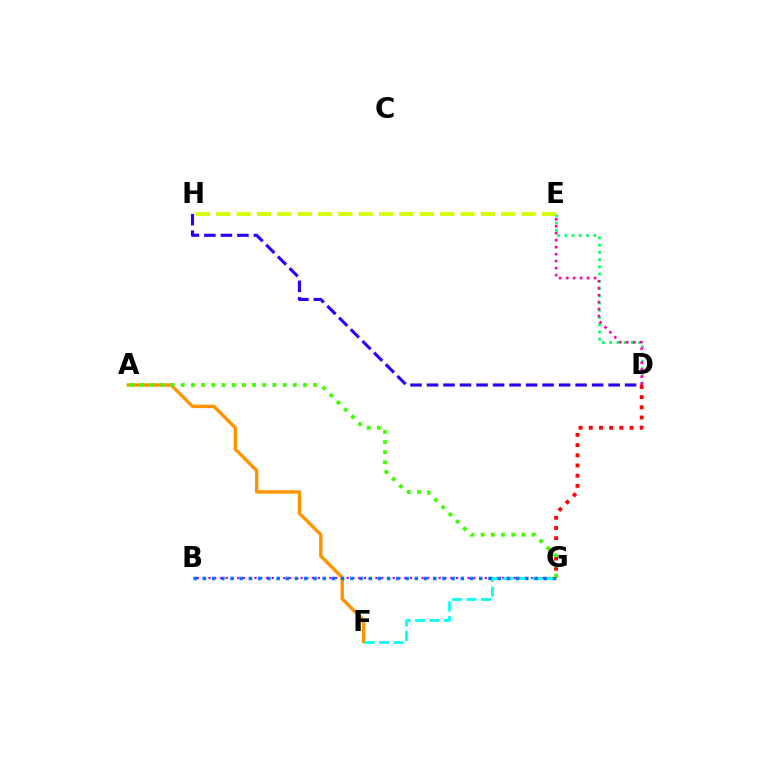{('B', 'G'): [{'color': '#b900ff', 'line_style': 'dotted', 'thickness': 1.56}, {'color': '#0074ff', 'line_style': 'dotted', 'thickness': 2.5}], ('A', 'F'): [{'color': '#ff9400', 'line_style': 'solid', 'thickness': 2.44}], ('E', 'H'): [{'color': '#d1ff00', 'line_style': 'dashed', 'thickness': 2.76}], ('D', 'E'): [{'color': '#00ff5c', 'line_style': 'dotted', 'thickness': 1.96}, {'color': '#ff00ac', 'line_style': 'dotted', 'thickness': 1.9}], ('F', 'G'): [{'color': '#00fff6', 'line_style': 'dashed', 'thickness': 1.97}], ('D', 'G'): [{'color': '#ff0000', 'line_style': 'dotted', 'thickness': 2.77}], ('D', 'H'): [{'color': '#2500ff', 'line_style': 'dashed', 'thickness': 2.24}], ('A', 'G'): [{'color': '#3dff00', 'line_style': 'dotted', 'thickness': 2.77}]}